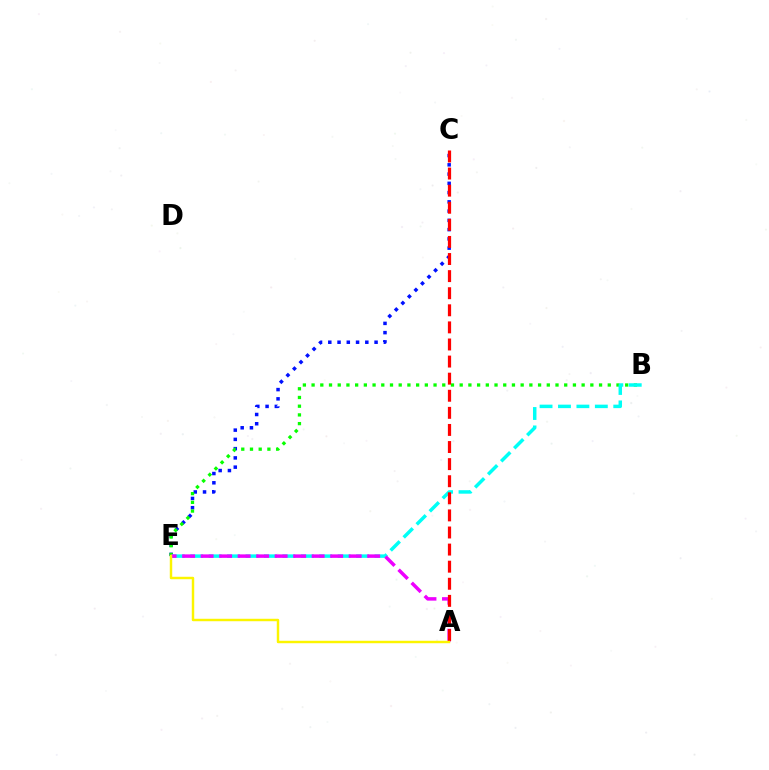{('C', 'E'): [{'color': '#0010ff', 'line_style': 'dotted', 'thickness': 2.51}], ('B', 'E'): [{'color': '#08ff00', 'line_style': 'dotted', 'thickness': 2.37}, {'color': '#00fff6', 'line_style': 'dashed', 'thickness': 2.5}], ('A', 'E'): [{'color': '#ee00ff', 'line_style': 'dashed', 'thickness': 2.51}, {'color': '#fcf500', 'line_style': 'solid', 'thickness': 1.76}], ('A', 'C'): [{'color': '#ff0000', 'line_style': 'dashed', 'thickness': 2.32}]}